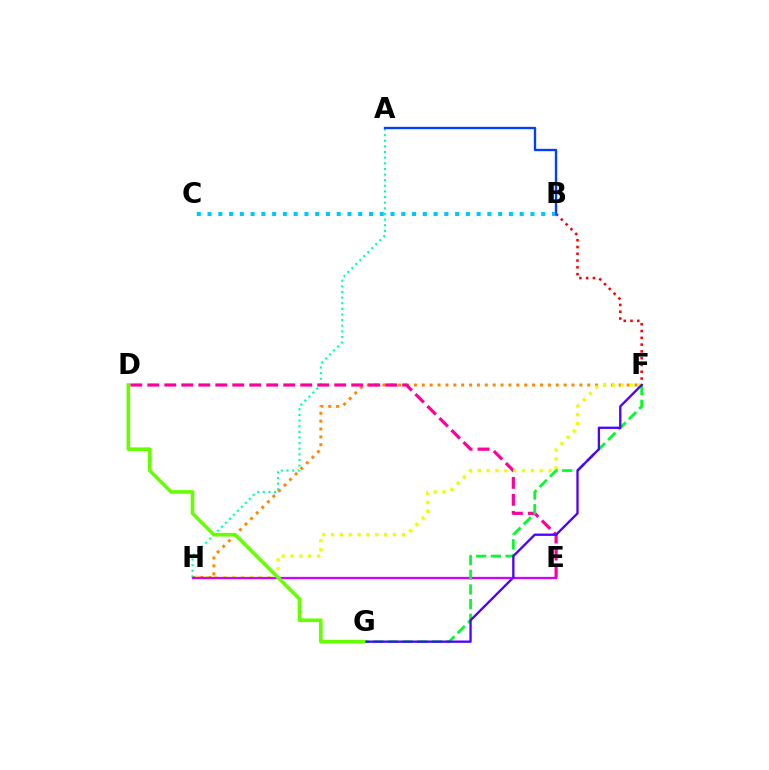{('F', 'H'): [{'color': '#ff8800', 'line_style': 'dotted', 'thickness': 2.14}, {'color': '#eeff00', 'line_style': 'dotted', 'thickness': 2.4}], ('A', 'H'): [{'color': '#00ffaf', 'line_style': 'dotted', 'thickness': 1.53}], ('B', 'F'): [{'color': '#ff0000', 'line_style': 'dotted', 'thickness': 1.84}], ('D', 'E'): [{'color': '#ff00a0', 'line_style': 'dashed', 'thickness': 2.31}], ('E', 'H'): [{'color': '#d600ff', 'line_style': 'solid', 'thickness': 1.65}], ('F', 'G'): [{'color': '#00ff27', 'line_style': 'dashed', 'thickness': 1.99}, {'color': '#4f00ff', 'line_style': 'solid', 'thickness': 1.67}], ('B', 'C'): [{'color': '#00c7ff', 'line_style': 'dotted', 'thickness': 2.92}], ('A', 'B'): [{'color': '#003fff', 'line_style': 'solid', 'thickness': 1.7}], ('D', 'G'): [{'color': '#66ff00', 'line_style': 'solid', 'thickness': 2.6}]}